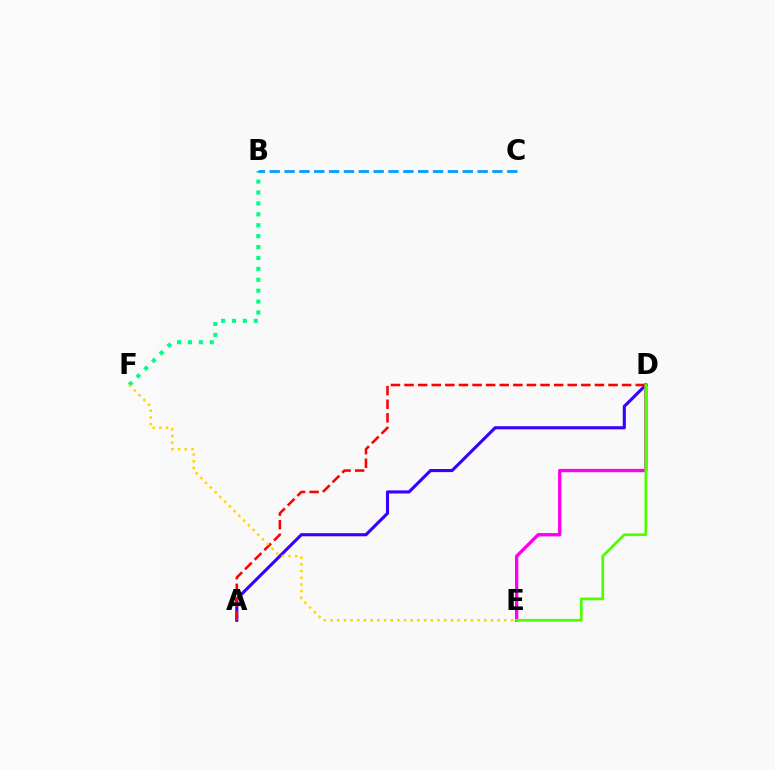{('B', 'F'): [{'color': '#00ff86', 'line_style': 'dotted', 'thickness': 2.96}], ('A', 'D'): [{'color': '#3700ff', 'line_style': 'solid', 'thickness': 2.24}, {'color': '#ff0000', 'line_style': 'dashed', 'thickness': 1.85}], ('D', 'E'): [{'color': '#ff00ed', 'line_style': 'solid', 'thickness': 2.39}, {'color': '#4fff00', 'line_style': 'solid', 'thickness': 1.97}], ('B', 'C'): [{'color': '#009eff', 'line_style': 'dashed', 'thickness': 2.02}], ('E', 'F'): [{'color': '#ffd500', 'line_style': 'dotted', 'thickness': 1.82}]}